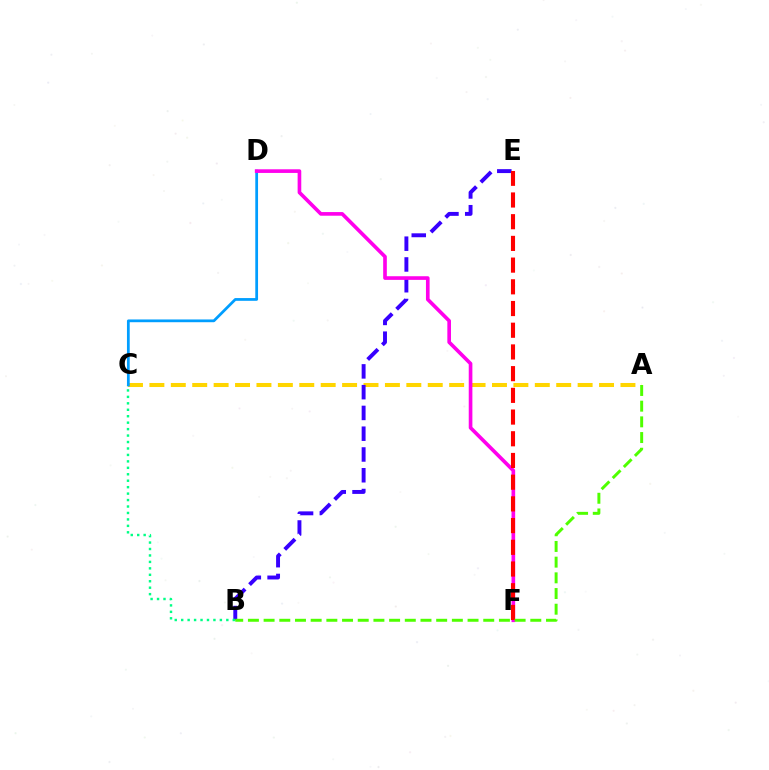{('A', 'C'): [{'color': '#ffd500', 'line_style': 'dashed', 'thickness': 2.91}], ('B', 'E'): [{'color': '#3700ff', 'line_style': 'dashed', 'thickness': 2.82}], ('B', 'C'): [{'color': '#00ff86', 'line_style': 'dotted', 'thickness': 1.75}], ('C', 'D'): [{'color': '#009eff', 'line_style': 'solid', 'thickness': 1.98}], ('D', 'F'): [{'color': '#ff00ed', 'line_style': 'solid', 'thickness': 2.63}], ('E', 'F'): [{'color': '#ff0000', 'line_style': 'dashed', 'thickness': 2.95}], ('A', 'B'): [{'color': '#4fff00', 'line_style': 'dashed', 'thickness': 2.13}]}